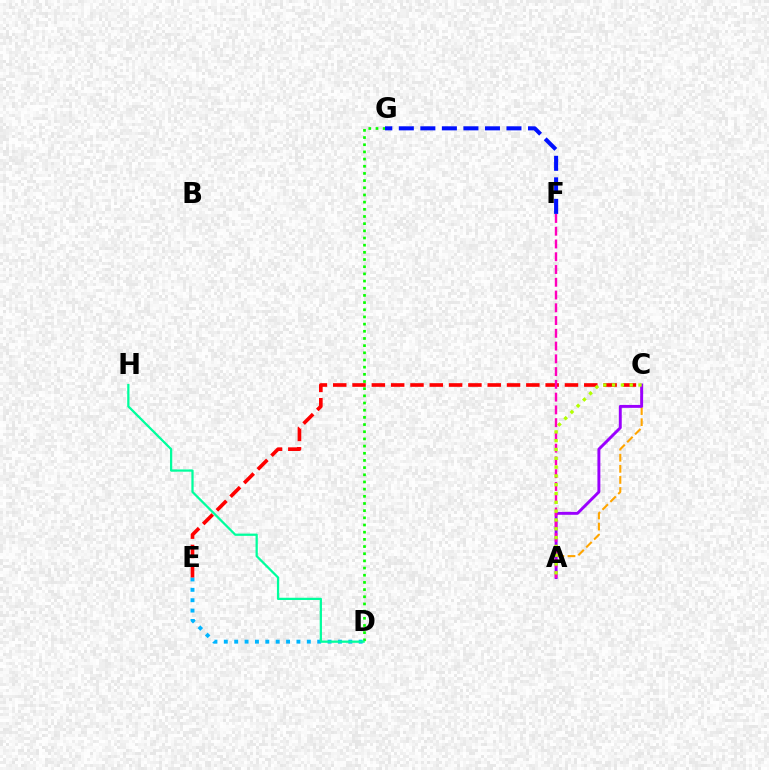{('D', 'G'): [{'color': '#08ff00', 'line_style': 'dotted', 'thickness': 1.95}], ('D', 'E'): [{'color': '#00b5ff', 'line_style': 'dotted', 'thickness': 2.82}], ('A', 'C'): [{'color': '#ffa500', 'line_style': 'dashed', 'thickness': 1.51}, {'color': '#9b00ff', 'line_style': 'solid', 'thickness': 2.1}, {'color': '#b3ff00', 'line_style': 'dotted', 'thickness': 2.39}], ('C', 'E'): [{'color': '#ff0000', 'line_style': 'dashed', 'thickness': 2.62}], ('D', 'H'): [{'color': '#00ff9d', 'line_style': 'solid', 'thickness': 1.62}], ('F', 'G'): [{'color': '#0010ff', 'line_style': 'dashed', 'thickness': 2.92}], ('A', 'F'): [{'color': '#ff00bd', 'line_style': 'dashed', 'thickness': 1.73}]}